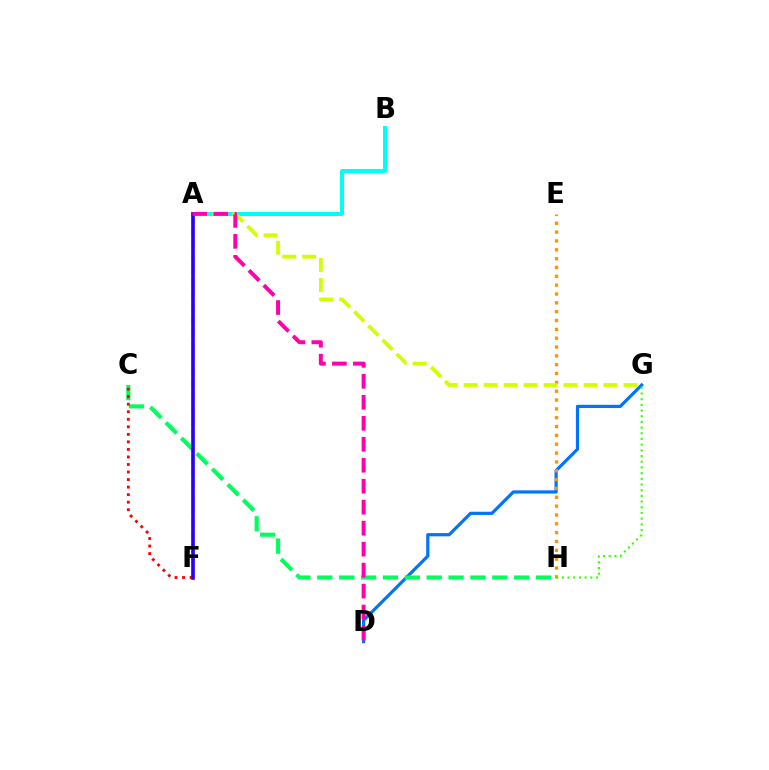{('D', 'G'): [{'color': '#0074ff', 'line_style': 'solid', 'thickness': 2.31}], ('E', 'H'): [{'color': '#ff9400', 'line_style': 'dotted', 'thickness': 2.4}], ('A', 'B'): [{'color': '#00fff6', 'line_style': 'solid', 'thickness': 2.87}], ('A', 'G'): [{'color': '#d1ff00', 'line_style': 'dashed', 'thickness': 2.71}], ('C', 'H'): [{'color': '#00ff5c', 'line_style': 'dashed', 'thickness': 2.97}], ('A', 'F'): [{'color': '#b900ff', 'line_style': 'dashed', 'thickness': 1.72}, {'color': '#2500ff', 'line_style': 'solid', 'thickness': 2.59}], ('C', 'F'): [{'color': '#ff0000', 'line_style': 'dotted', 'thickness': 2.05}], ('A', 'D'): [{'color': '#ff00ac', 'line_style': 'dashed', 'thickness': 2.85}], ('G', 'H'): [{'color': '#3dff00', 'line_style': 'dotted', 'thickness': 1.55}]}